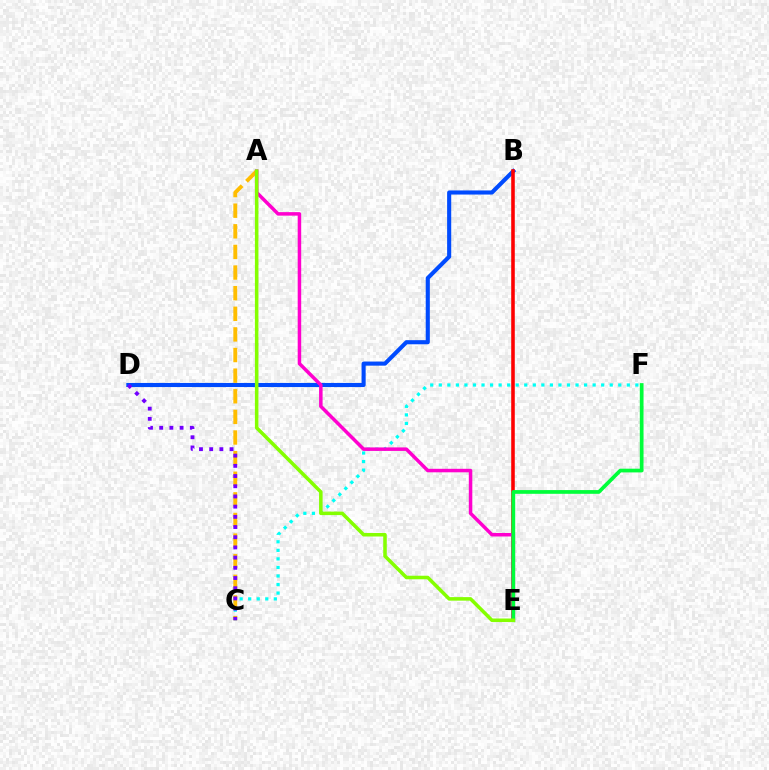{('B', 'D'): [{'color': '#004bff', 'line_style': 'solid', 'thickness': 2.95}], ('C', 'F'): [{'color': '#00fff6', 'line_style': 'dotted', 'thickness': 2.32}], ('A', 'C'): [{'color': '#ffbd00', 'line_style': 'dashed', 'thickness': 2.8}], ('B', 'E'): [{'color': '#ff0000', 'line_style': 'solid', 'thickness': 2.57}], ('C', 'D'): [{'color': '#7200ff', 'line_style': 'dotted', 'thickness': 2.77}], ('A', 'E'): [{'color': '#ff00cf', 'line_style': 'solid', 'thickness': 2.52}, {'color': '#84ff00', 'line_style': 'solid', 'thickness': 2.55}], ('E', 'F'): [{'color': '#00ff39', 'line_style': 'solid', 'thickness': 2.68}]}